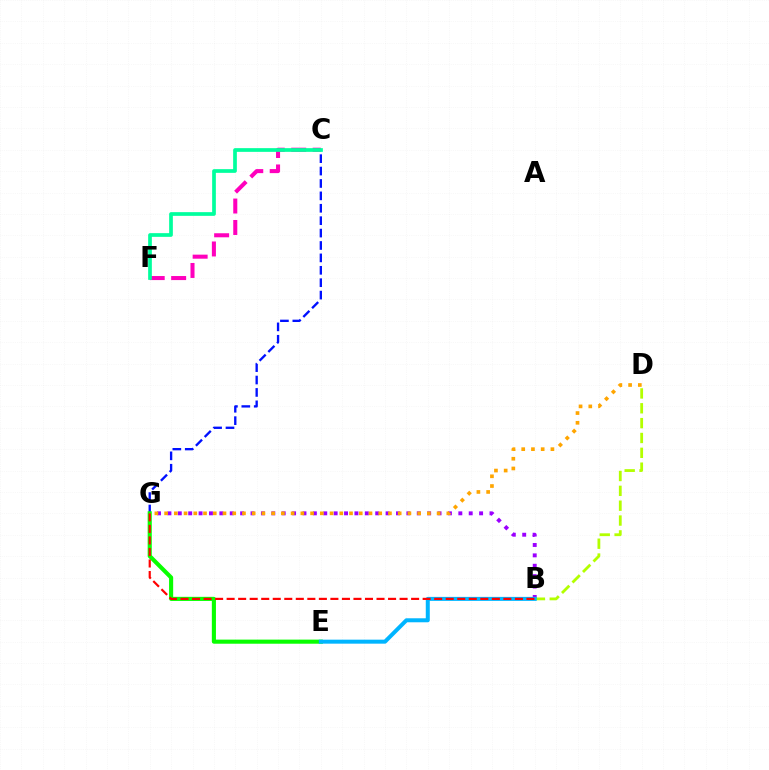{('C', 'F'): [{'color': '#ff00bd', 'line_style': 'dashed', 'thickness': 2.91}, {'color': '#00ff9d', 'line_style': 'solid', 'thickness': 2.66}], ('B', 'G'): [{'color': '#9b00ff', 'line_style': 'dotted', 'thickness': 2.82}, {'color': '#ff0000', 'line_style': 'dashed', 'thickness': 1.57}], ('C', 'G'): [{'color': '#0010ff', 'line_style': 'dashed', 'thickness': 1.69}], ('E', 'G'): [{'color': '#08ff00', 'line_style': 'solid', 'thickness': 2.96}], ('B', 'D'): [{'color': '#b3ff00', 'line_style': 'dashed', 'thickness': 2.02}], ('B', 'E'): [{'color': '#00b5ff', 'line_style': 'solid', 'thickness': 2.88}], ('D', 'G'): [{'color': '#ffa500', 'line_style': 'dotted', 'thickness': 2.64}]}